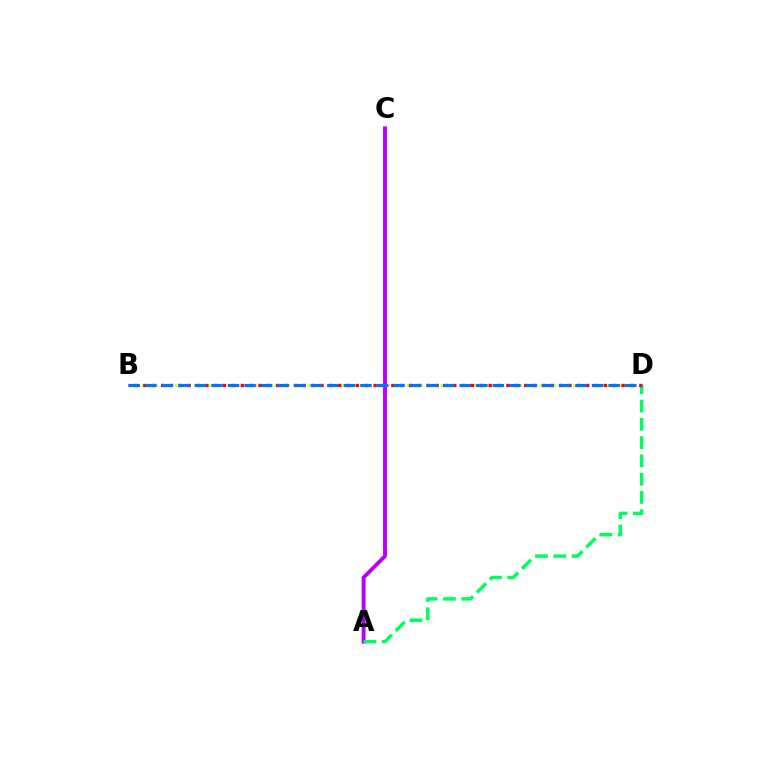{('B', 'D'): [{'color': '#d1ff00', 'line_style': 'dotted', 'thickness': 1.8}, {'color': '#ff0000', 'line_style': 'dotted', 'thickness': 2.41}, {'color': '#0074ff', 'line_style': 'dashed', 'thickness': 2.25}], ('A', 'C'): [{'color': '#b900ff', 'line_style': 'solid', 'thickness': 2.81}], ('A', 'D'): [{'color': '#00ff5c', 'line_style': 'dashed', 'thickness': 2.48}]}